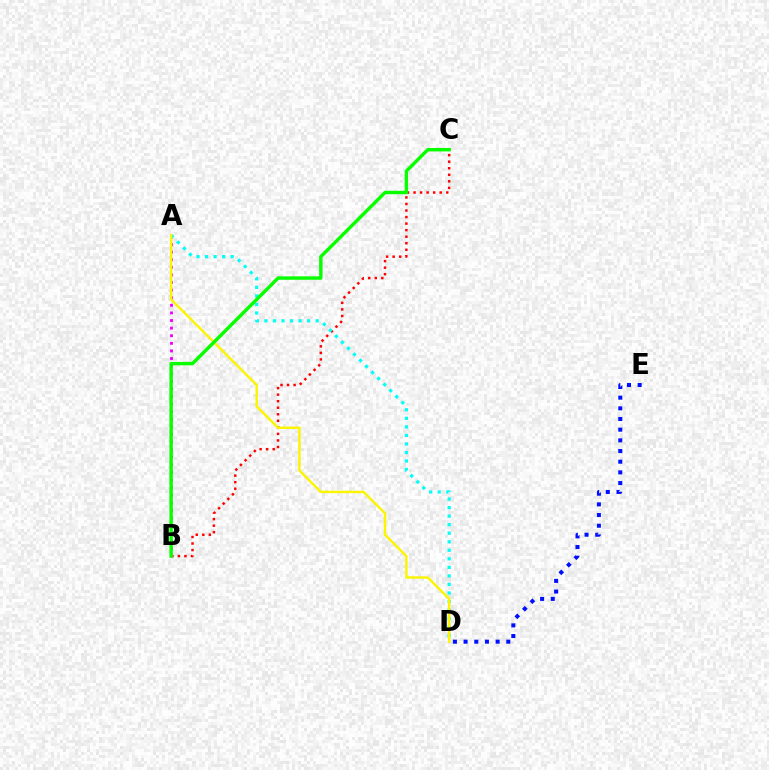{('B', 'C'): [{'color': '#ff0000', 'line_style': 'dotted', 'thickness': 1.78}, {'color': '#08ff00', 'line_style': 'solid', 'thickness': 2.46}], ('A', 'B'): [{'color': '#ee00ff', 'line_style': 'dotted', 'thickness': 2.06}], ('A', 'D'): [{'color': '#00fff6', 'line_style': 'dotted', 'thickness': 2.32}, {'color': '#fcf500', 'line_style': 'solid', 'thickness': 1.73}], ('D', 'E'): [{'color': '#0010ff', 'line_style': 'dotted', 'thickness': 2.9}]}